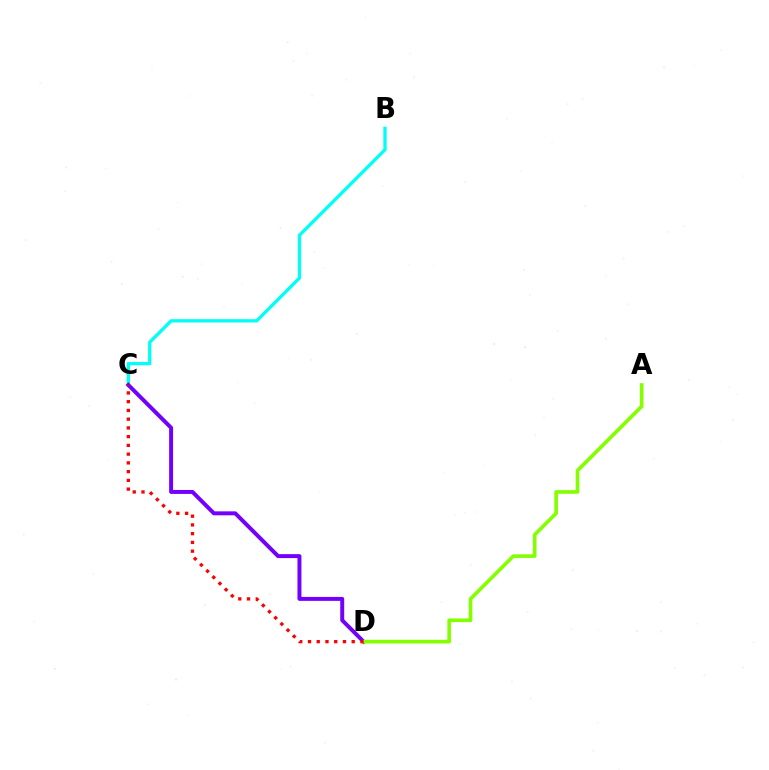{('B', 'C'): [{'color': '#00fff6', 'line_style': 'solid', 'thickness': 2.38}], ('C', 'D'): [{'color': '#7200ff', 'line_style': 'solid', 'thickness': 2.85}, {'color': '#ff0000', 'line_style': 'dotted', 'thickness': 2.38}], ('A', 'D'): [{'color': '#84ff00', 'line_style': 'solid', 'thickness': 2.62}]}